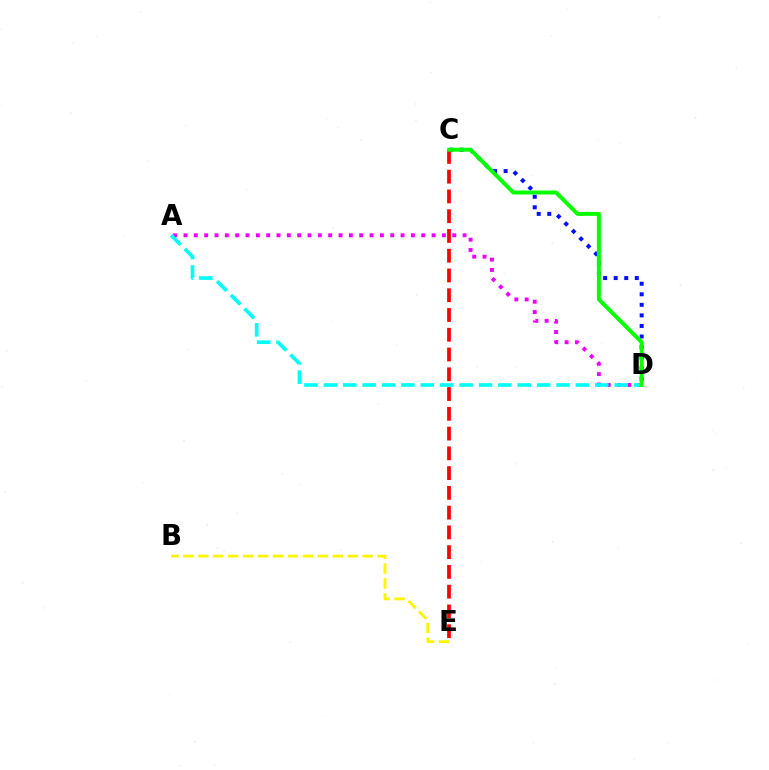{('C', 'D'): [{'color': '#0010ff', 'line_style': 'dotted', 'thickness': 2.87}, {'color': '#08ff00', 'line_style': 'solid', 'thickness': 2.85}], ('A', 'D'): [{'color': '#ee00ff', 'line_style': 'dotted', 'thickness': 2.81}, {'color': '#00fff6', 'line_style': 'dashed', 'thickness': 2.63}], ('B', 'E'): [{'color': '#fcf500', 'line_style': 'dashed', 'thickness': 2.03}], ('C', 'E'): [{'color': '#ff0000', 'line_style': 'dashed', 'thickness': 2.68}]}